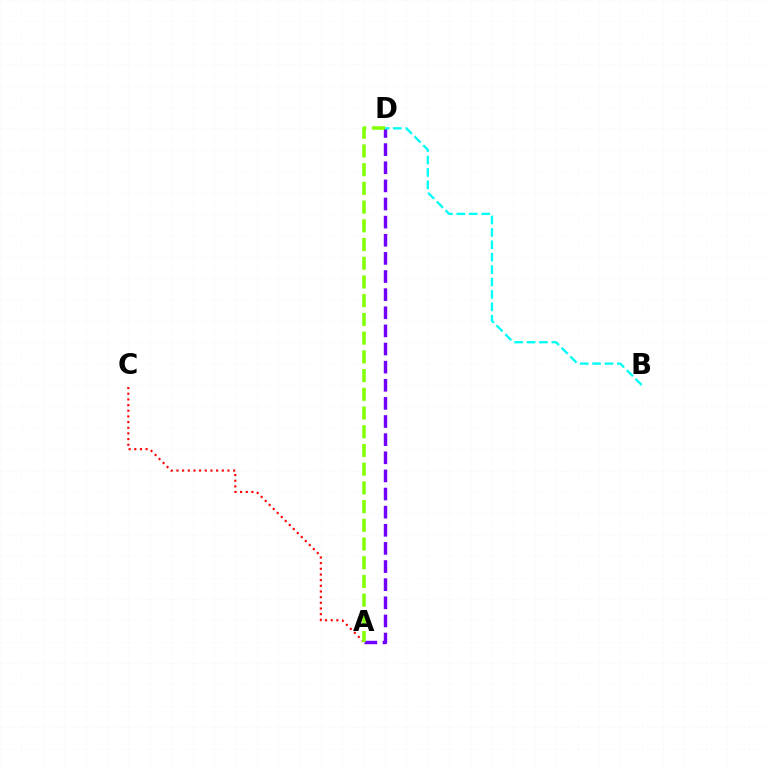{('A', 'C'): [{'color': '#ff0000', 'line_style': 'dotted', 'thickness': 1.54}], ('A', 'D'): [{'color': '#7200ff', 'line_style': 'dashed', 'thickness': 2.46}, {'color': '#84ff00', 'line_style': 'dashed', 'thickness': 2.54}], ('B', 'D'): [{'color': '#00fff6', 'line_style': 'dashed', 'thickness': 1.68}]}